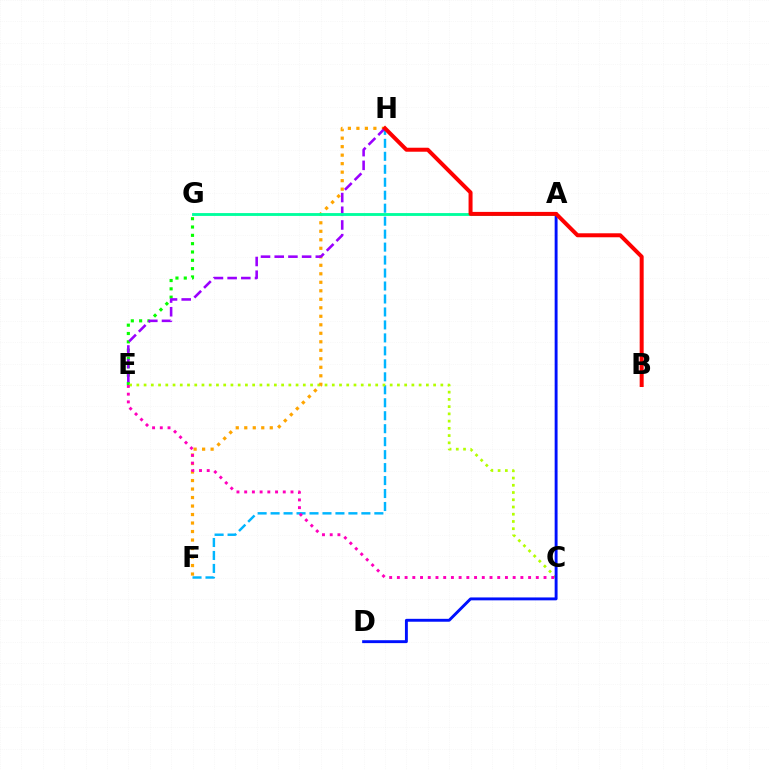{('E', 'G'): [{'color': '#08ff00', 'line_style': 'dotted', 'thickness': 2.26}], ('F', 'H'): [{'color': '#00b5ff', 'line_style': 'dashed', 'thickness': 1.76}, {'color': '#ffa500', 'line_style': 'dotted', 'thickness': 2.31}], ('C', 'E'): [{'color': '#b3ff00', 'line_style': 'dotted', 'thickness': 1.97}, {'color': '#ff00bd', 'line_style': 'dotted', 'thickness': 2.1}], ('A', 'D'): [{'color': '#0010ff', 'line_style': 'solid', 'thickness': 2.09}], ('E', 'H'): [{'color': '#9b00ff', 'line_style': 'dashed', 'thickness': 1.86}], ('A', 'G'): [{'color': '#00ff9d', 'line_style': 'solid', 'thickness': 2.06}], ('B', 'H'): [{'color': '#ff0000', 'line_style': 'solid', 'thickness': 2.87}]}